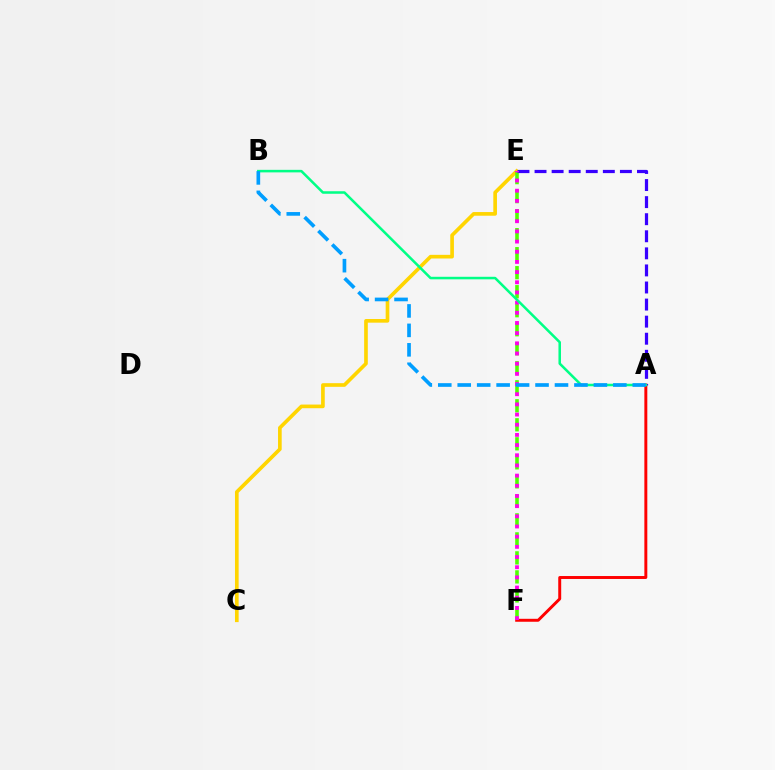{('C', 'E'): [{'color': '#ffd500', 'line_style': 'solid', 'thickness': 2.63}], ('A', 'F'): [{'color': '#ff0000', 'line_style': 'solid', 'thickness': 2.12}], ('E', 'F'): [{'color': '#4fff00', 'line_style': 'dashed', 'thickness': 2.58}, {'color': '#ff00ed', 'line_style': 'dotted', 'thickness': 2.76}], ('A', 'E'): [{'color': '#3700ff', 'line_style': 'dashed', 'thickness': 2.32}], ('A', 'B'): [{'color': '#00ff86', 'line_style': 'solid', 'thickness': 1.82}, {'color': '#009eff', 'line_style': 'dashed', 'thickness': 2.64}]}